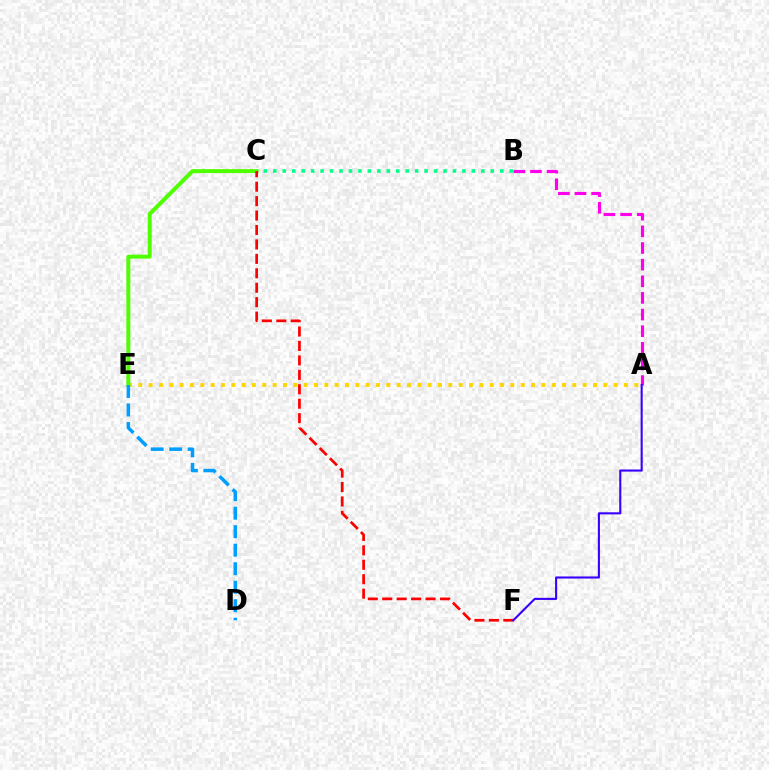{('A', 'E'): [{'color': '#ffd500', 'line_style': 'dotted', 'thickness': 2.81}], ('B', 'C'): [{'color': '#00ff86', 'line_style': 'dotted', 'thickness': 2.57}], ('C', 'E'): [{'color': '#4fff00', 'line_style': 'solid', 'thickness': 2.86}], ('C', 'F'): [{'color': '#ff0000', 'line_style': 'dashed', 'thickness': 1.96}], ('A', 'B'): [{'color': '#ff00ed', 'line_style': 'dashed', 'thickness': 2.26}], ('A', 'F'): [{'color': '#3700ff', 'line_style': 'solid', 'thickness': 1.51}], ('D', 'E'): [{'color': '#009eff', 'line_style': 'dashed', 'thickness': 2.51}]}